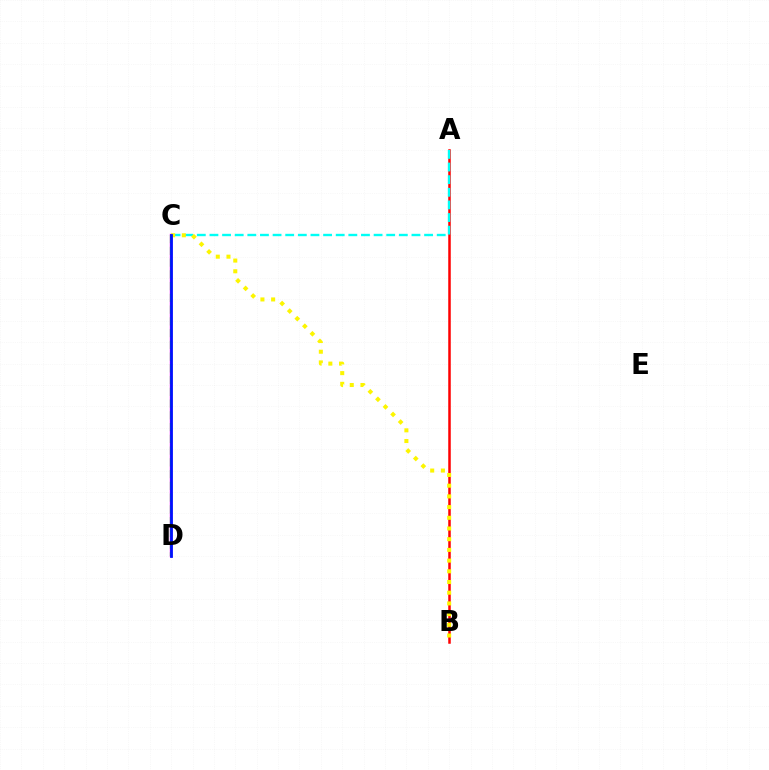{('A', 'B'): [{'color': '#ff0000', 'line_style': 'solid', 'thickness': 1.8}], ('A', 'C'): [{'color': '#00fff6', 'line_style': 'dashed', 'thickness': 1.72}], ('C', 'D'): [{'color': '#ee00ff', 'line_style': 'solid', 'thickness': 1.74}, {'color': '#08ff00', 'line_style': 'dashed', 'thickness': 1.6}, {'color': '#0010ff', 'line_style': 'solid', 'thickness': 2.0}], ('B', 'C'): [{'color': '#fcf500', 'line_style': 'dotted', 'thickness': 2.91}]}